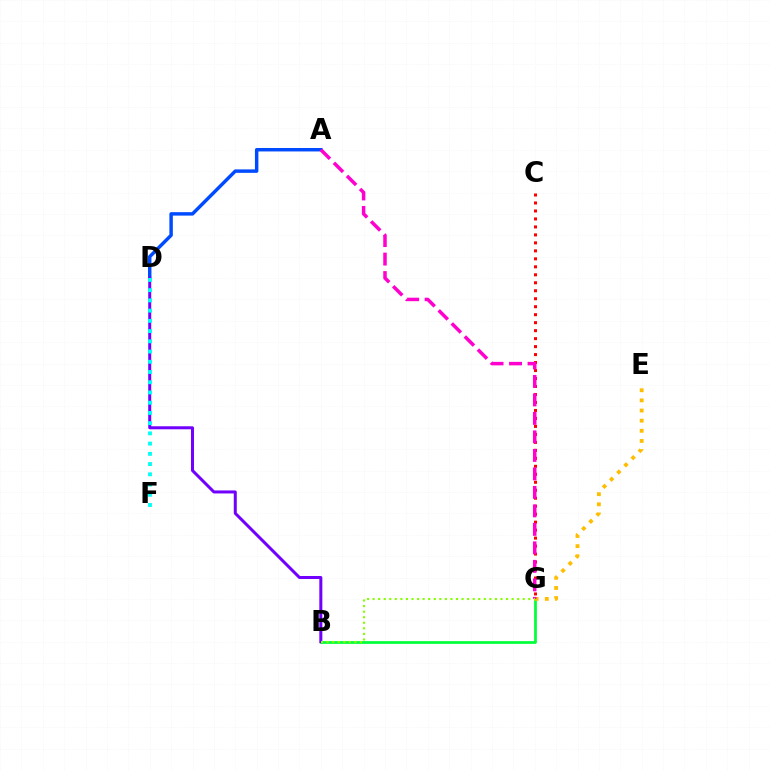{('C', 'G'): [{'color': '#ff0000', 'line_style': 'dotted', 'thickness': 2.17}], ('B', 'G'): [{'color': '#00ff39', 'line_style': 'solid', 'thickness': 1.96}, {'color': '#84ff00', 'line_style': 'dotted', 'thickness': 1.51}], ('A', 'D'): [{'color': '#004bff', 'line_style': 'solid', 'thickness': 2.48}], ('E', 'G'): [{'color': '#ffbd00', 'line_style': 'dotted', 'thickness': 2.75}], ('B', 'D'): [{'color': '#7200ff', 'line_style': 'solid', 'thickness': 2.17}], ('A', 'G'): [{'color': '#ff00cf', 'line_style': 'dashed', 'thickness': 2.51}], ('D', 'F'): [{'color': '#00fff6', 'line_style': 'dotted', 'thickness': 2.78}]}